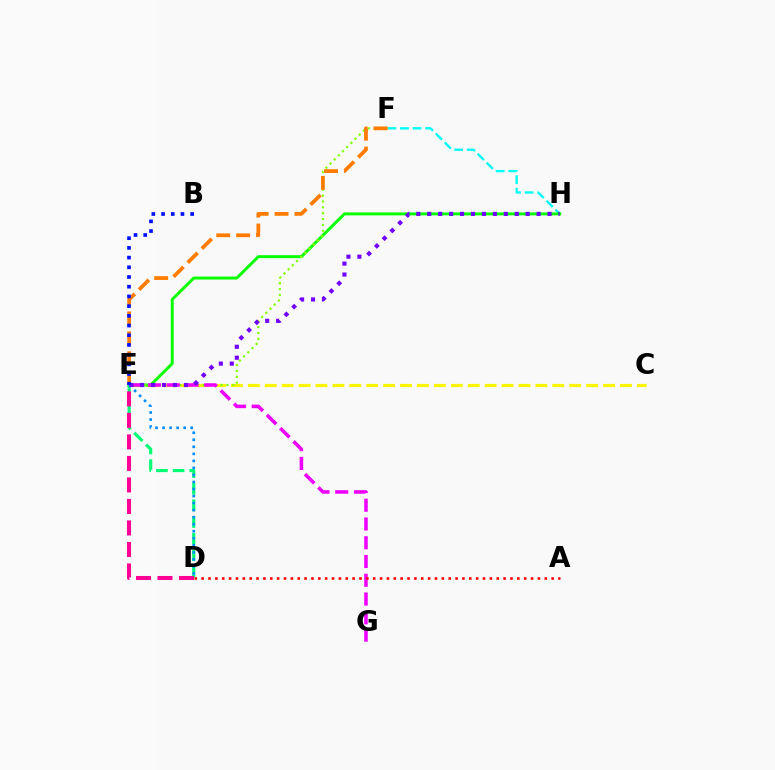{('F', 'H'): [{'color': '#00fff6', 'line_style': 'dashed', 'thickness': 1.71}], ('C', 'E'): [{'color': '#fcf500', 'line_style': 'dashed', 'thickness': 2.3}], ('E', 'H'): [{'color': '#08ff00', 'line_style': 'solid', 'thickness': 2.13}, {'color': '#7200ff', 'line_style': 'dotted', 'thickness': 2.97}], ('E', 'F'): [{'color': '#84ff00', 'line_style': 'dotted', 'thickness': 1.59}, {'color': '#ff7c00', 'line_style': 'dashed', 'thickness': 2.71}], ('D', 'E'): [{'color': '#00ff74', 'line_style': 'dashed', 'thickness': 2.26}, {'color': '#ff0094', 'line_style': 'dashed', 'thickness': 2.92}, {'color': '#008cff', 'line_style': 'dotted', 'thickness': 1.91}], ('E', 'G'): [{'color': '#ee00ff', 'line_style': 'dashed', 'thickness': 2.55}], ('A', 'D'): [{'color': '#ff0000', 'line_style': 'dotted', 'thickness': 1.86}], ('B', 'E'): [{'color': '#0010ff', 'line_style': 'dotted', 'thickness': 2.64}]}